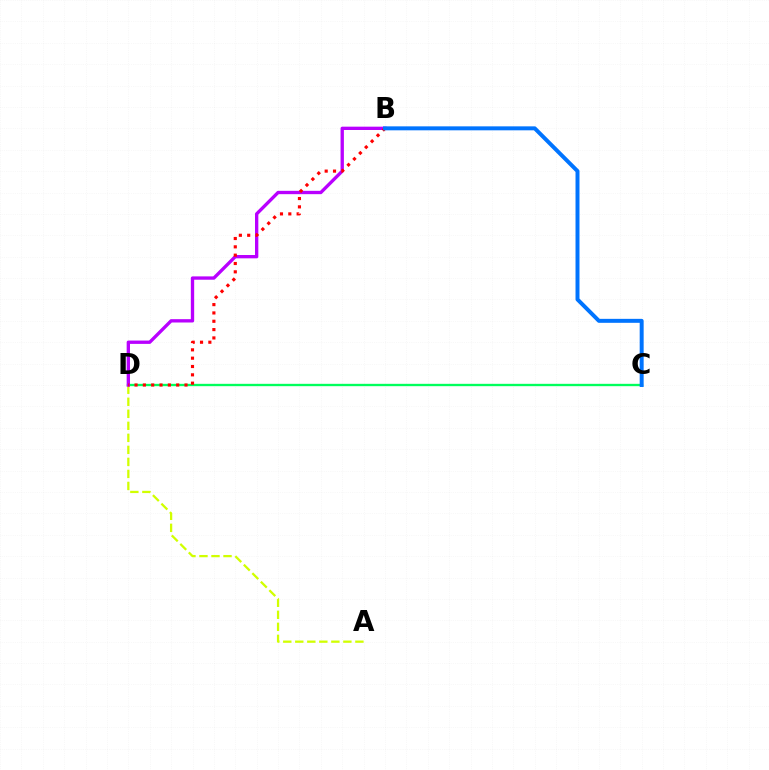{('C', 'D'): [{'color': '#00ff5c', 'line_style': 'solid', 'thickness': 1.69}], ('A', 'D'): [{'color': '#d1ff00', 'line_style': 'dashed', 'thickness': 1.63}], ('B', 'D'): [{'color': '#b900ff', 'line_style': 'solid', 'thickness': 2.4}, {'color': '#ff0000', 'line_style': 'dotted', 'thickness': 2.26}], ('B', 'C'): [{'color': '#0074ff', 'line_style': 'solid', 'thickness': 2.86}]}